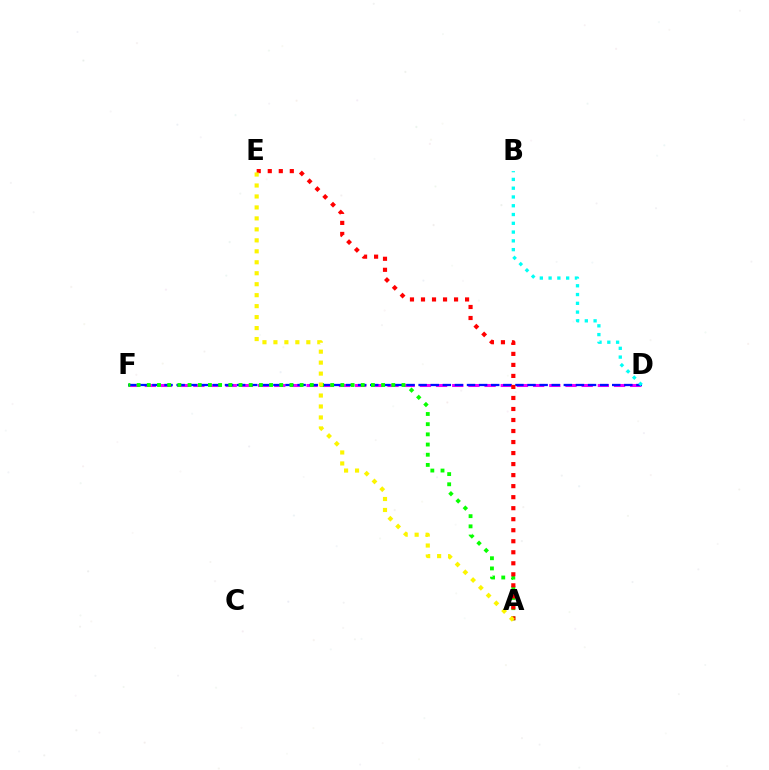{('D', 'F'): [{'color': '#ee00ff', 'line_style': 'dashed', 'thickness': 2.2}, {'color': '#0010ff', 'line_style': 'dashed', 'thickness': 1.64}], ('A', 'F'): [{'color': '#08ff00', 'line_style': 'dotted', 'thickness': 2.77}], ('A', 'E'): [{'color': '#ff0000', 'line_style': 'dotted', 'thickness': 2.99}, {'color': '#fcf500', 'line_style': 'dotted', 'thickness': 2.98}], ('B', 'D'): [{'color': '#00fff6', 'line_style': 'dotted', 'thickness': 2.38}]}